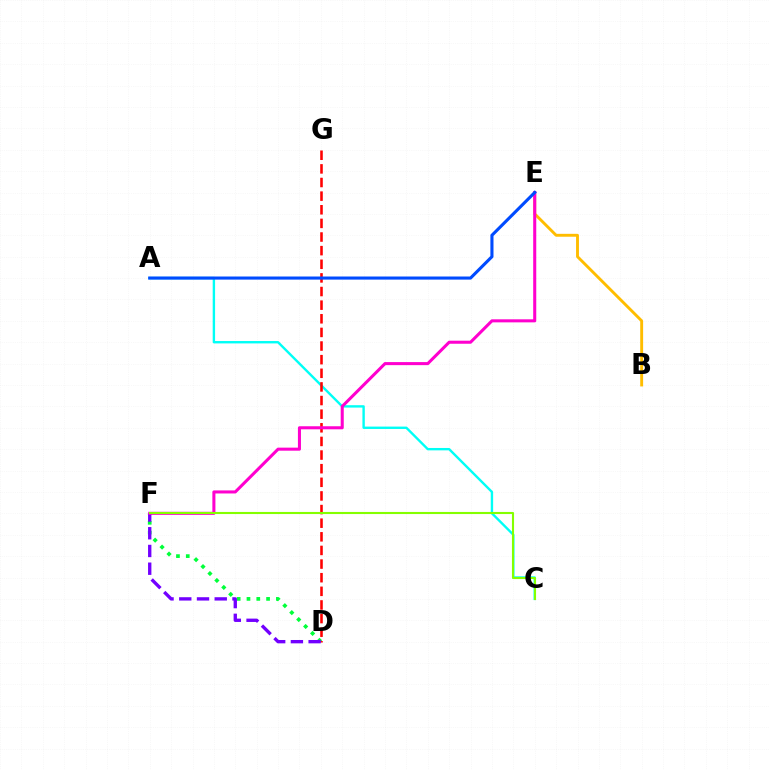{('A', 'C'): [{'color': '#00fff6', 'line_style': 'solid', 'thickness': 1.72}], ('D', 'F'): [{'color': '#00ff39', 'line_style': 'dotted', 'thickness': 2.66}, {'color': '#7200ff', 'line_style': 'dashed', 'thickness': 2.41}], ('D', 'G'): [{'color': '#ff0000', 'line_style': 'dashed', 'thickness': 1.85}], ('B', 'E'): [{'color': '#ffbd00', 'line_style': 'solid', 'thickness': 2.08}], ('E', 'F'): [{'color': '#ff00cf', 'line_style': 'solid', 'thickness': 2.2}], ('C', 'F'): [{'color': '#84ff00', 'line_style': 'solid', 'thickness': 1.52}], ('A', 'E'): [{'color': '#004bff', 'line_style': 'solid', 'thickness': 2.23}]}